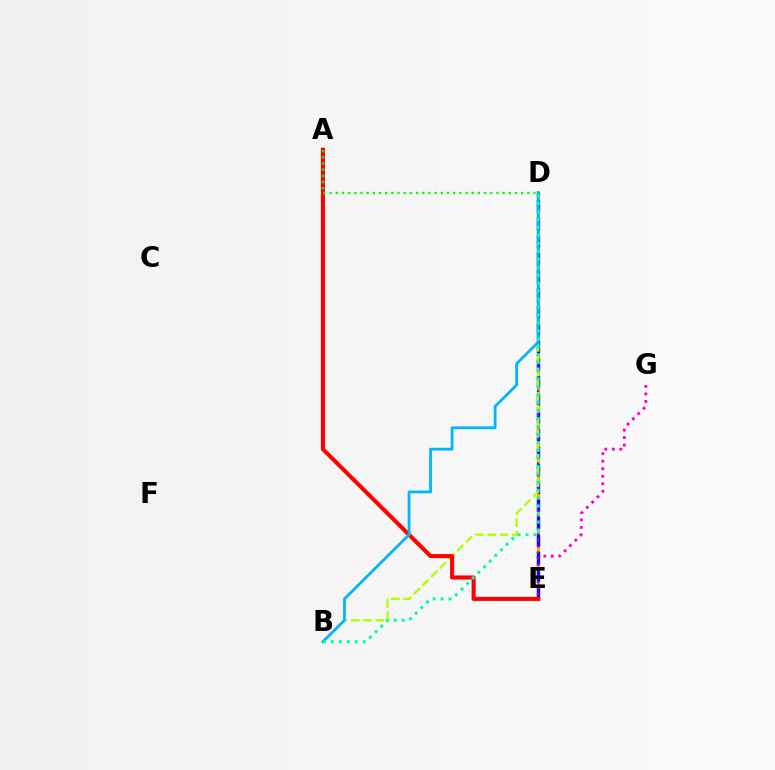{('D', 'E'): [{'color': '#ffa500', 'line_style': 'solid', 'thickness': 2.31}, {'color': '#0010ff', 'line_style': 'dashed', 'thickness': 2.39}, {'color': '#9b00ff', 'line_style': 'dotted', 'thickness': 1.62}], ('E', 'G'): [{'color': '#ff00bd', 'line_style': 'dotted', 'thickness': 2.04}], ('B', 'D'): [{'color': '#b3ff00', 'line_style': 'dashed', 'thickness': 1.67}, {'color': '#00b5ff', 'line_style': 'solid', 'thickness': 2.0}, {'color': '#00ff9d', 'line_style': 'dotted', 'thickness': 2.16}], ('A', 'E'): [{'color': '#ff0000', 'line_style': 'solid', 'thickness': 2.93}], ('A', 'D'): [{'color': '#08ff00', 'line_style': 'dotted', 'thickness': 1.68}]}